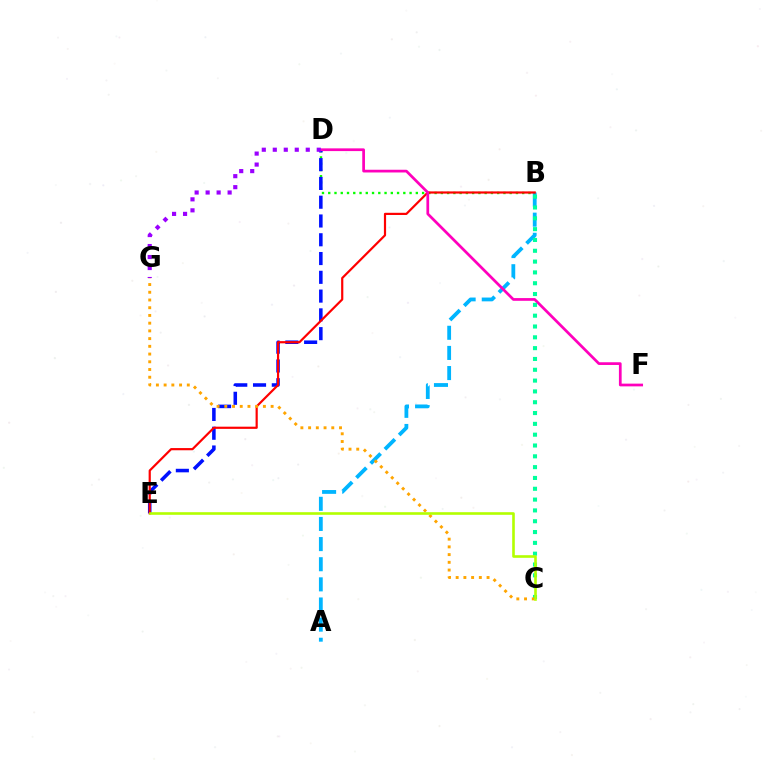{('A', 'B'): [{'color': '#00b5ff', 'line_style': 'dashed', 'thickness': 2.74}], ('B', 'D'): [{'color': '#08ff00', 'line_style': 'dotted', 'thickness': 1.7}], ('D', 'E'): [{'color': '#0010ff', 'line_style': 'dashed', 'thickness': 2.55}], ('B', 'E'): [{'color': '#ff0000', 'line_style': 'solid', 'thickness': 1.58}], ('D', 'F'): [{'color': '#ff00bd', 'line_style': 'solid', 'thickness': 1.96}], ('D', 'G'): [{'color': '#9b00ff', 'line_style': 'dotted', 'thickness': 2.99}], ('B', 'C'): [{'color': '#00ff9d', 'line_style': 'dotted', 'thickness': 2.94}], ('C', 'G'): [{'color': '#ffa500', 'line_style': 'dotted', 'thickness': 2.1}], ('C', 'E'): [{'color': '#b3ff00', 'line_style': 'solid', 'thickness': 1.89}]}